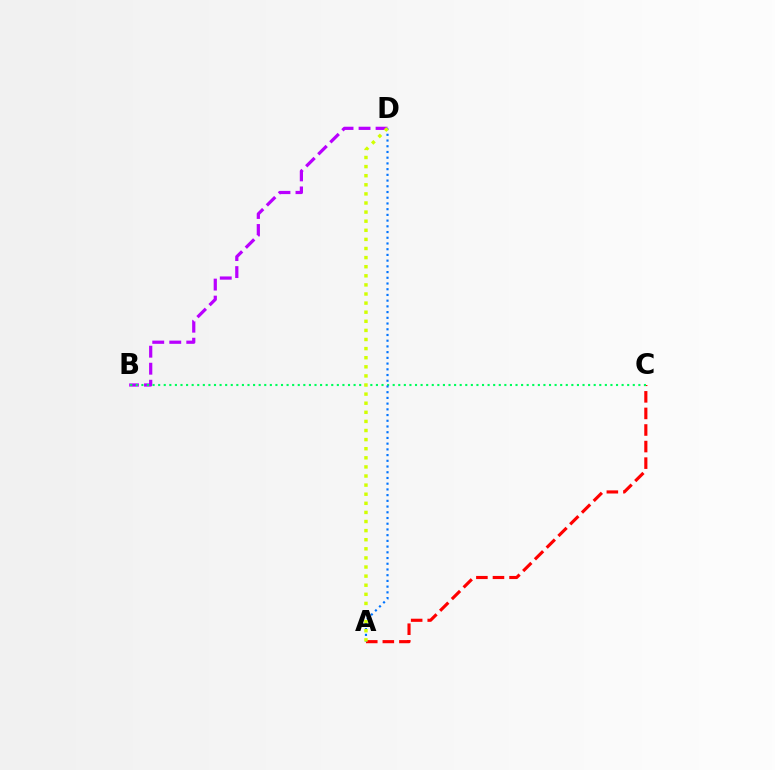{('A', 'C'): [{'color': '#ff0000', 'line_style': 'dashed', 'thickness': 2.25}], ('B', 'D'): [{'color': '#b900ff', 'line_style': 'dashed', 'thickness': 2.31}], ('B', 'C'): [{'color': '#00ff5c', 'line_style': 'dotted', 'thickness': 1.52}], ('A', 'D'): [{'color': '#0074ff', 'line_style': 'dotted', 'thickness': 1.55}, {'color': '#d1ff00', 'line_style': 'dotted', 'thickness': 2.47}]}